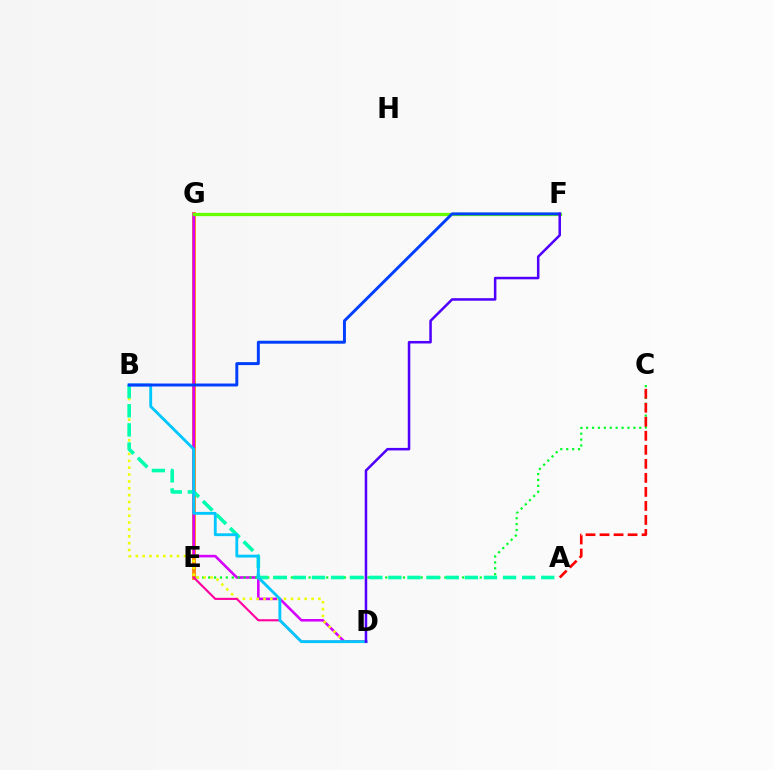{('E', 'G'): [{'color': '#ff8800', 'line_style': 'solid', 'thickness': 2.74}], ('D', 'G'): [{'color': '#d600ff', 'line_style': 'solid', 'thickness': 1.85}], ('C', 'E'): [{'color': '#00ff27', 'line_style': 'dotted', 'thickness': 1.6}], ('B', 'D'): [{'color': '#eeff00', 'line_style': 'dotted', 'thickness': 1.86}, {'color': '#00c7ff', 'line_style': 'solid', 'thickness': 2.05}], ('D', 'E'): [{'color': '#ff00a0', 'line_style': 'solid', 'thickness': 1.52}], ('A', 'B'): [{'color': '#00ffaf', 'line_style': 'dashed', 'thickness': 2.6}], ('F', 'G'): [{'color': '#66ff00', 'line_style': 'solid', 'thickness': 2.33}], ('A', 'C'): [{'color': '#ff0000', 'line_style': 'dashed', 'thickness': 1.91}], ('B', 'F'): [{'color': '#003fff', 'line_style': 'solid', 'thickness': 2.13}], ('D', 'F'): [{'color': '#4f00ff', 'line_style': 'solid', 'thickness': 1.82}]}